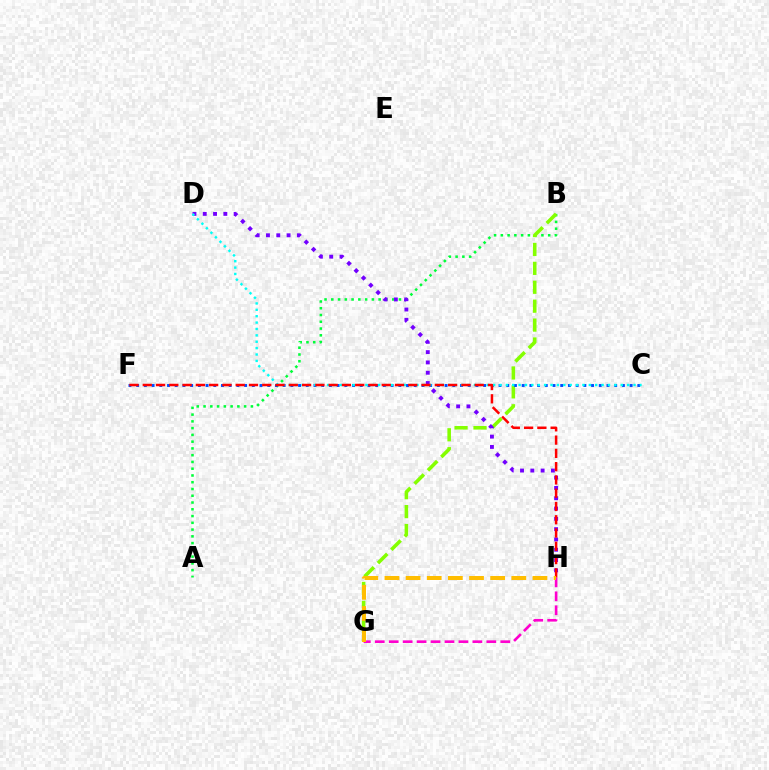{('A', 'B'): [{'color': '#00ff39', 'line_style': 'dotted', 'thickness': 1.84}], ('B', 'G'): [{'color': '#84ff00', 'line_style': 'dashed', 'thickness': 2.57}], ('C', 'F'): [{'color': '#004bff', 'line_style': 'dotted', 'thickness': 2.09}], ('D', 'H'): [{'color': '#7200ff', 'line_style': 'dotted', 'thickness': 2.8}], ('G', 'H'): [{'color': '#ff00cf', 'line_style': 'dashed', 'thickness': 1.89}, {'color': '#ffbd00', 'line_style': 'dashed', 'thickness': 2.87}], ('C', 'D'): [{'color': '#00fff6', 'line_style': 'dotted', 'thickness': 1.73}], ('F', 'H'): [{'color': '#ff0000', 'line_style': 'dashed', 'thickness': 1.8}]}